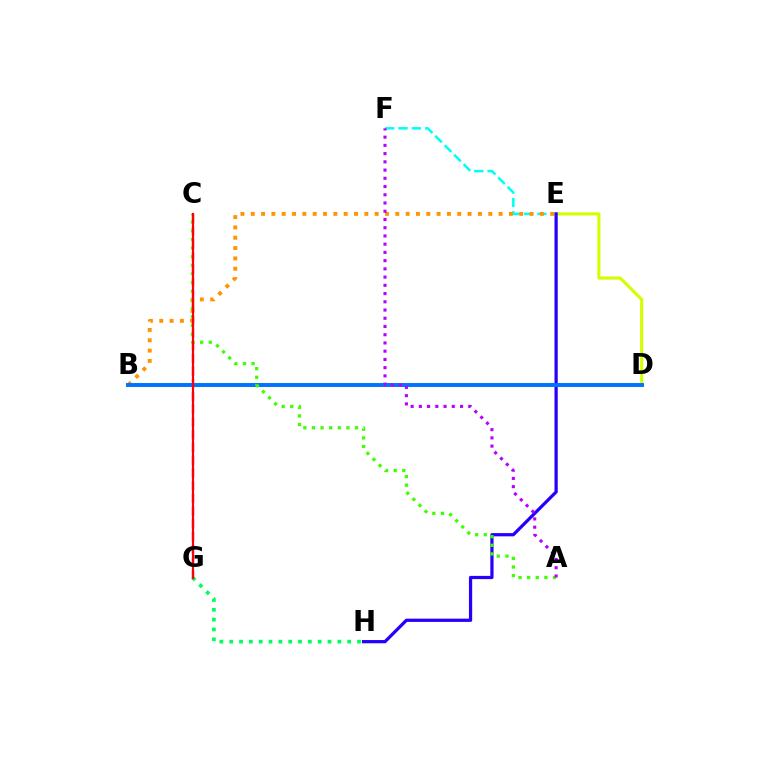{('D', 'E'): [{'color': '#d1ff00', 'line_style': 'solid', 'thickness': 2.21}], ('E', 'F'): [{'color': '#00fff6', 'line_style': 'dashed', 'thickness': 1.81}], ('G', 'H'): [{'color': '#00ff5c', 'line_style': 'dotted', 'thickness': 2.67}], ('E', 'H'): [{'color': '#2500ff', 'line_style': 'solid', 'thickness': 2.33}], ('C', 'G'): [{'color': '#ff00ac', 'line_style': 'dashed', 'thickness': 1.73}, {'color': '#ff0000', 'line_style': 'solid', 'thickness': 1.56}], ('B', 'E'): [{'color': '#ff9400', 'line_style': 'dotted', 'thickness': 2.81}], ('B', 'D'): [{'color': '#0074ff', 'line_style': 'solid', 'thickness': 2.84}], ('A', 'C'): [{'color': '#3dff00', 'line_style': 'dotted', 'thickness': 2.34}], ('A', 'F'): [{'color': '#b900ff', 'line_style': 'dotted', 'thickness': 2.24}]}